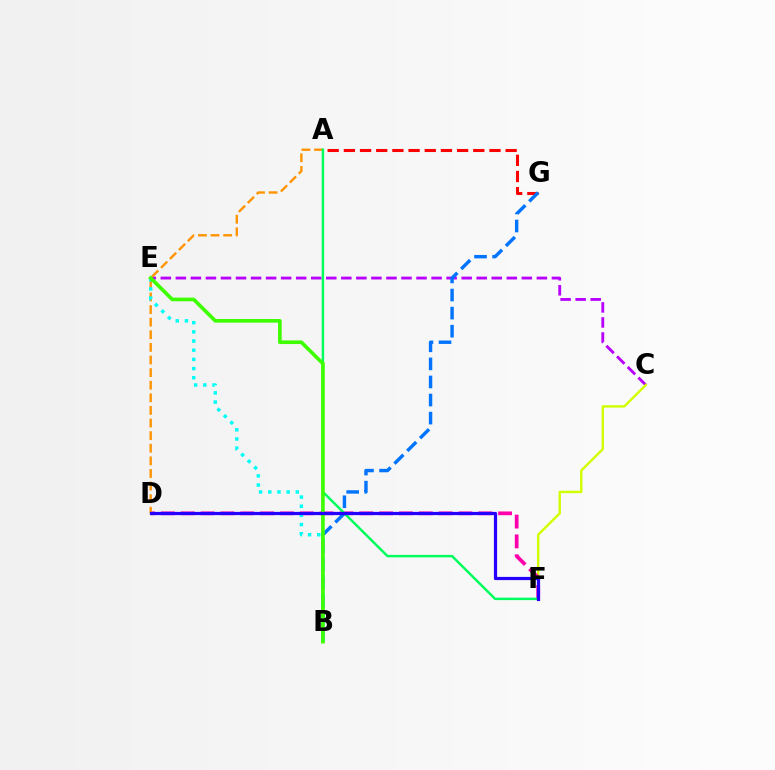{('A', 'G'): [{'color': '#ff0000', 'line_style': 'dashed', 'thickness': 2.2}], ('C', 'E'): [{'color': '#b900ff', 'line_style': 'dashed', 'thickness': 2.04}], ('C', 'F'): [{'color': '#d1ff00', 'line_style': 'solid', 'thickness': 1.73}], ('D', 'F'): [{'color': '#ff00ac', 'line_style': 'dashed', 'thickness': 2.69}, {'color': '#2500ff', 'line_style': 'solid', 'thickness': 2.3}], ('B', 'G'): [{'color': '#0074ff', 'line_style': 'dashed', 'thickness': 2.46}], ('A', 'D'): [{'color': '#ff9400', 'line_style': 'dashed', 'thickness': 1.71}], ('A', 'F'): [{'color': '#00ff5c', 'line_style': 'solid', 'thickness': 1.77}], ('B', 'E'): [{'color': '#00fff6', 'line_style': 'dotted', 'thickness': 2.49}, {'color': '#3dff00', 'line_style': 'solid', 'thickness': 2.63}]}